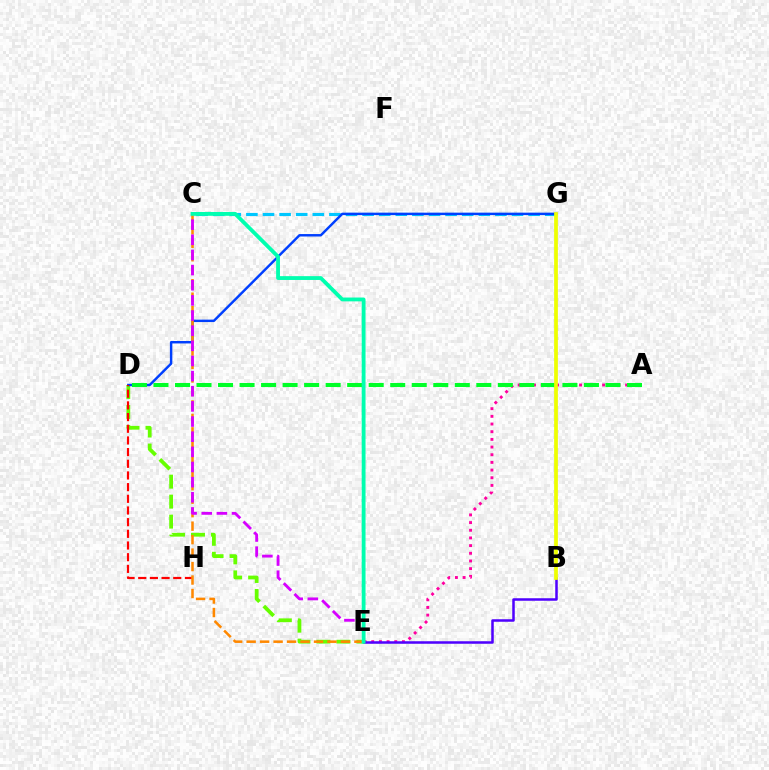{('C', 'G'): [{'color': '#00c7ff', 'line_style': 'dashed', 'thickness': 2.26}], ('A', 'E'): [{'color': '#ff00a0', 'line_style': 'dotted', 'thickness': 2.08}], ('B', 'E'): [{'color': '#4f00ff', 'line_style': 'solid', 'thickness': 1.81}], ('D', 'E'): [{'color': '#66ff00', 'line_style': 'dashed', 'thickness': 2.72}], ('D', 'G'): [{'color': '#003fff', 'line_style': 'solid', 'thickness': 1.76}], ('D', 'H'): [{'color': '#ff0000', 'line_style': 'dashed', 'thickness': 1.59}], ('A', 'D'): [{'color': '#00ff27', 'line_style': 'dashed', 'thickness': 2.92}], ('C', 'E'): [{'color': '#ff8800', 'line_style': 'dashed', 'thickness': 1.83}, {'color': '#d600ff', 'line_style': 'dashed', 'thickness': 2.06}, {'color': '#00ffaf', 'line_style': 'solid', 'thickness': 2.76}], ('B', 'G'): [{'color': '#eeff00', 'line_style': 'solid', 'thickness': 2.69}]}